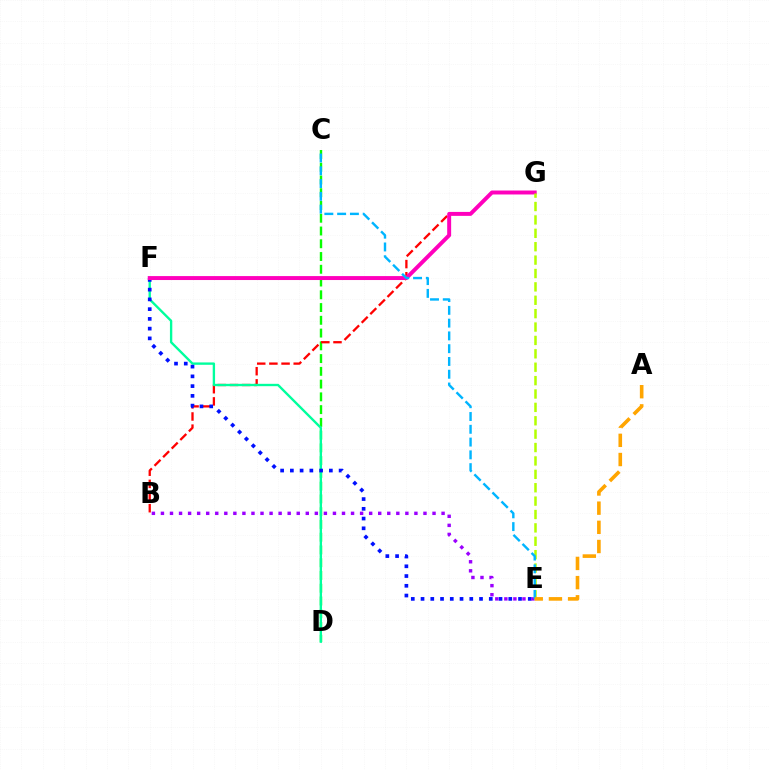{('C', 'D'): [{'color': '#08ff00', 'line_style': 'dashed', 'thickness': 1.73}], ('B', 'G'): [{'color': '#ff0000', 'line_style': 'dashed', 'thickness': 1.65}], ('D', 'F'): [{'color': '#00ff9d', 'line_style': 'solid', 'thickness': 1.7}], ('E', 'F'): [{'color': '#0010ff', 'line_style': 'dotted', 'thickness': 2.65}], ('B', 'E'): [{'color': '#9b00ff', 'line_style': 'dotted', 'thickness': 2.46}], ('F', 'G'): [{'color': '#ff00bd', 'line_style': 'solid', 'thickness': 2.84}], ('E', 'G'): [{'color': '#b3ff00', 'line_style': 'dashed', 'thickness': 1.82}], ('C', 'E'): [{'color': '#00b5ff', 'line_style': 'dashed', 'thickness': 1.74}], ('A', 'E'): [{'color': '#ffa500', 'line_style': 'dashed', 'thickness': 2.6}]}